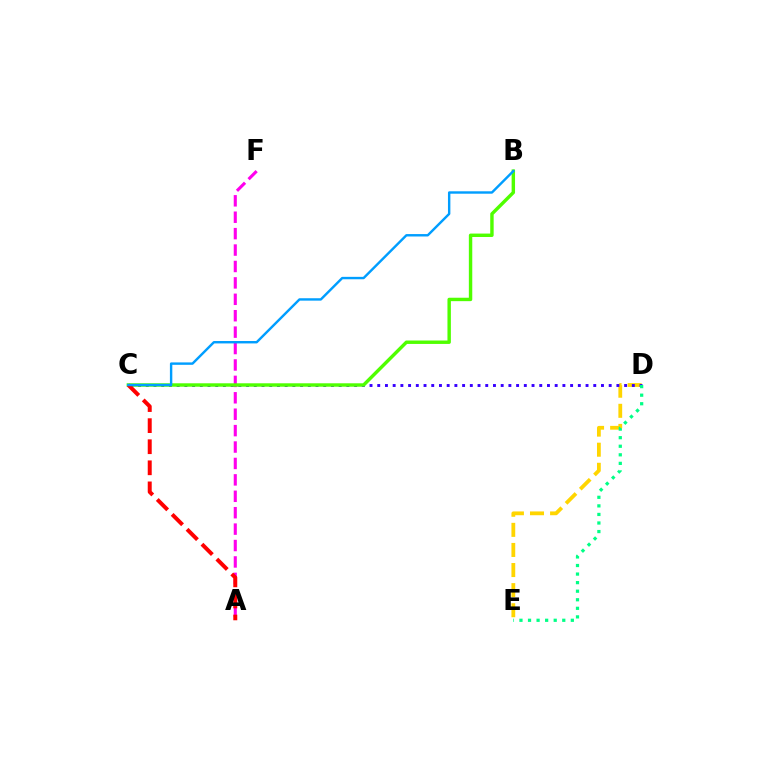{('A', 'F'): [{'color': '#ff00ed', 'line_style': 'dashed', 'thickness': 2.23}], ('D', 'E'): [{'color': '#ffd500', 'line_style': 'dashed', 'thickness': 2.73}, {'color': '#00ff86', 'line_style': 'dotted', 'thickness': 2.33}], ('C', 'D'): [{'color': '#3700ff', 'line_style': 'dotted', 'thickness': 2.1}], ('B', 'C'): [{'color': '#4fff00', 'line_style': 'solid', 'thickness': 2.46}, {'color': '#009eff', 'line_style': 'solid', 'thickness': 1.74}], ('A', 'C'): [{'color': '#ff0000', 'line_style': 'dashed', 'thickness': 2.86}]}